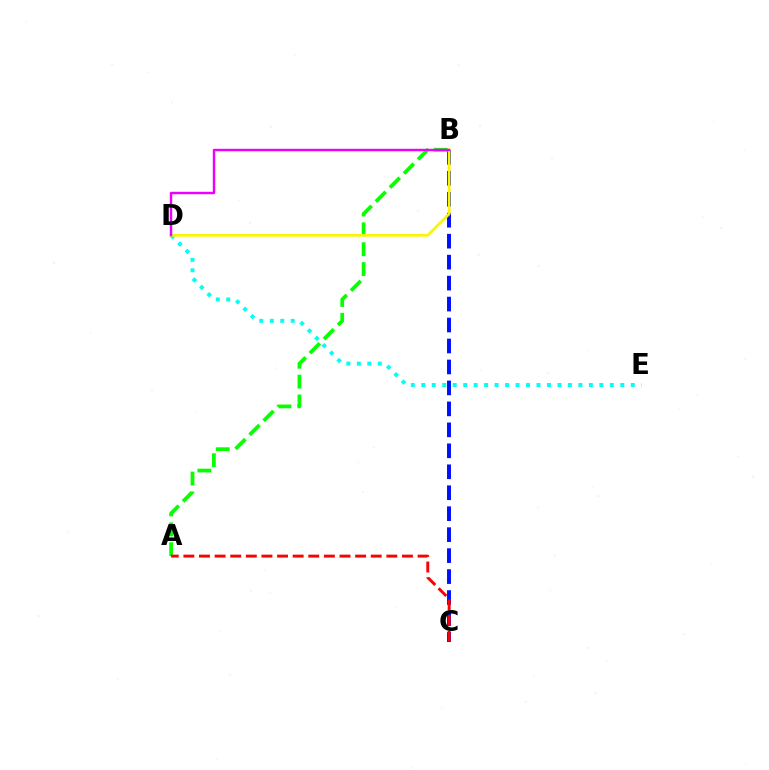{('D', 'E'): [{'color': '#00fff6', 'line_style': 'dotted', 'thickness': 2.85}], ('B', 'C'): [{'color': '#0010ff', 'line_style': 'dashed', 'thickness': 2.85}], ('A', 'B'): [{'color': '#08ff00', 'line_style': 'dashed', 'thickness': 2.7}], ('B', 'D'): [{'color': '#fcf500', 'line_style': 'solid', 'thickness': 1.96}, {'color': '#ee00ff', 'line_style': 'solid', 'thickness': 1.76}], ('A', 'C'): [{'color': '#ff0000', 'line_style': 'dashed', 'thickness': 2.12}]}